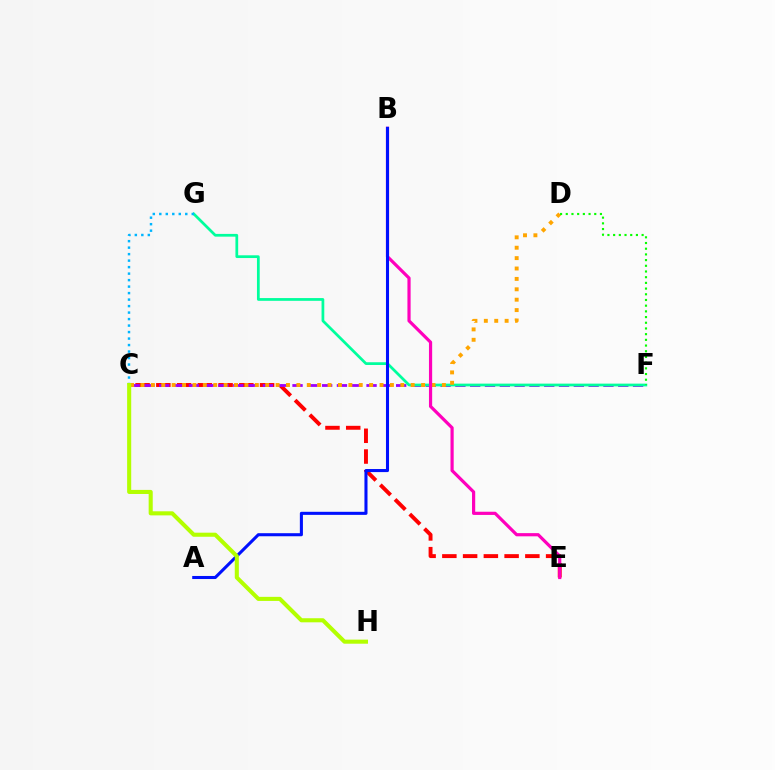{('C', 'E'): [{'color': '#ff0000', 'line_style': 'dashed', 'thickness': 2.82}], ('C', 'F'): [{'color': '#9b00ff', 'line_style': 'dashed', 'thickness': 2.01}], ('F', 'G'): [{'color': '#00ff9d', 'line_style': 'solid', 'thickness': 1.97}], ('C', 'G'): [{'color': '#00b5ff', 'line_style': 'dotted', 'thickness': 1.76}], ('C', 'D'): [{'color': '#ffa500', 'line_style': 'dotted', 'thickness': 2.82}], ('B', 'E'): [{'color': '#ff00bd', 'line_style': 'solid', 'thickness': 2.3}], ('D', 'F'): [{'color': '#08ff00', 'line_style': 'dotted', 'thickness': 1.55}], ('A', 'B'): [{'color': '#0010ff', 'line_style': 'solid', 'thickness': 2.21}], ('C', 'H'): [{'color': '#b3ff00', 'line_style': 'solid', 'thickness': 2.93}]}